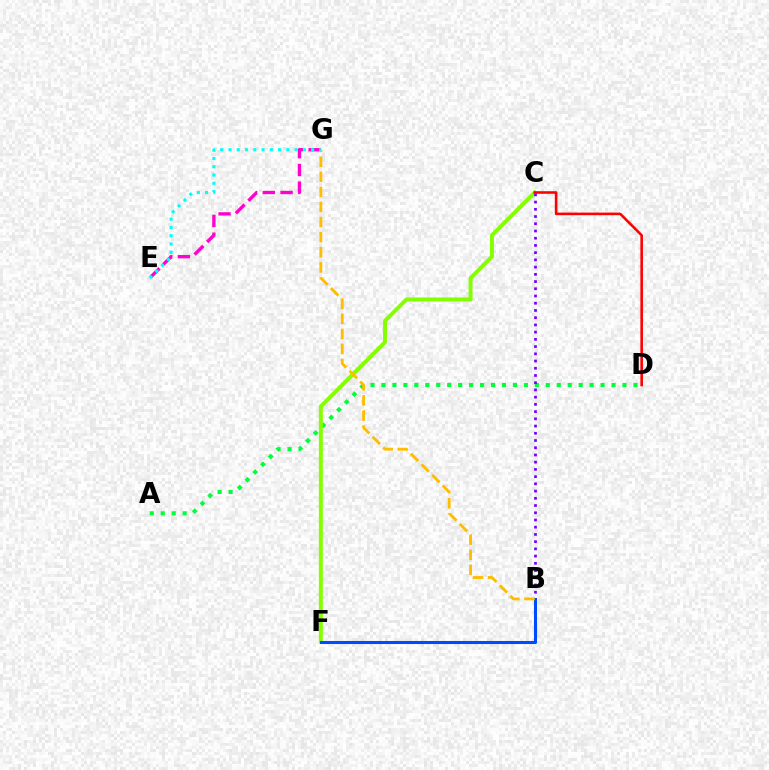{('E', 'G'): [{'color': '#ff00cf', 'line_style': 'dashed', 'thickness': 2.41}, {'color': '#00fff6', 'line_style': 'dotted', 'thickness': 2.25}], ('A', 'D'): [{'color': '#00ff39', 'line_style': 'dotted', 'thickness': 2.98}], ('C', 'F'): [{'color': '#84ff00', 'line_style': 'solid', 'thickness': 2.84}], ('B', 'C'): [{'color': '#7200ff', 'line_style': 'dotted', 'thickness': 1.96}], ('B', 'F'): [{'color': '#004bff', 'line_style': 'solid', 'thickness': 2.2}], ('C', 'D'): [{'color': '#ff0000', 'line_style': 'solid', 'thickness': 1.87}], ('B', 'G'): [{'color': '#ffbd00', 'line_style': 'dashed', 'thickness': 2.05}]}